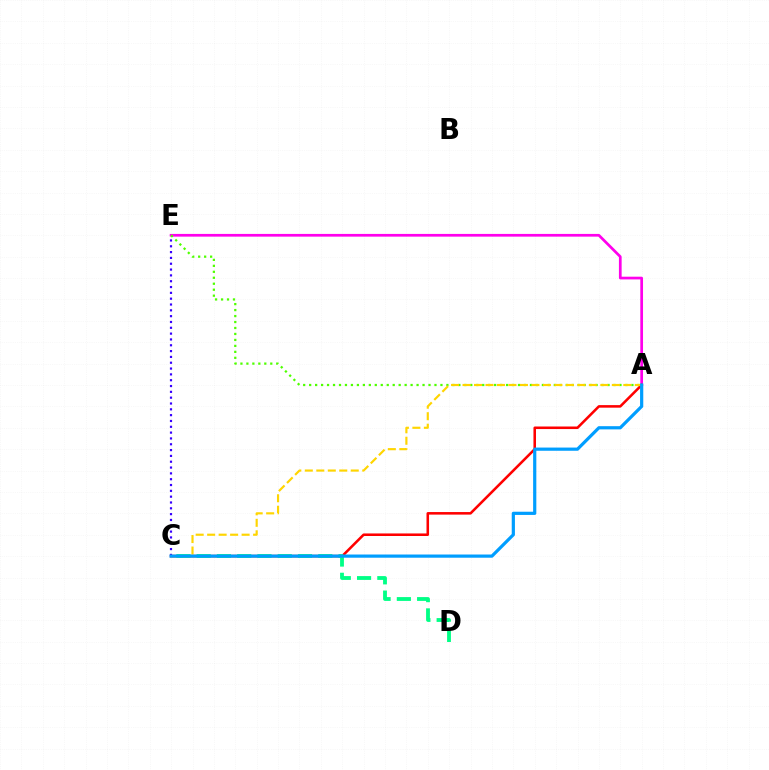{('C', 'E'): [{'color': '#3700ff', 'line_style': 'dotted', 'thickness': 1.58}], ('A', 'E'): [{'color': '#ff00ed', 'line_style': 'solid', 'thickness': 1.96}, {'color': '#4fff00', 'line_style': 'dotted', 'thickness': 1.62}], ('A', 'C'): [{'color': '#ff0000', 'line_style': 'solid', 'thickness': 1.84}, {'color': '#ffd500', 'line_style': 'dashed', 'thickness': 1.56}, {'color': '#009eff', 'line_style': 'solid', 'thickness': 2.31}], ('C', 'D'): [{'color': '#00ff86', 'line_style': 'dashed', 'thickness': 2.75}]}